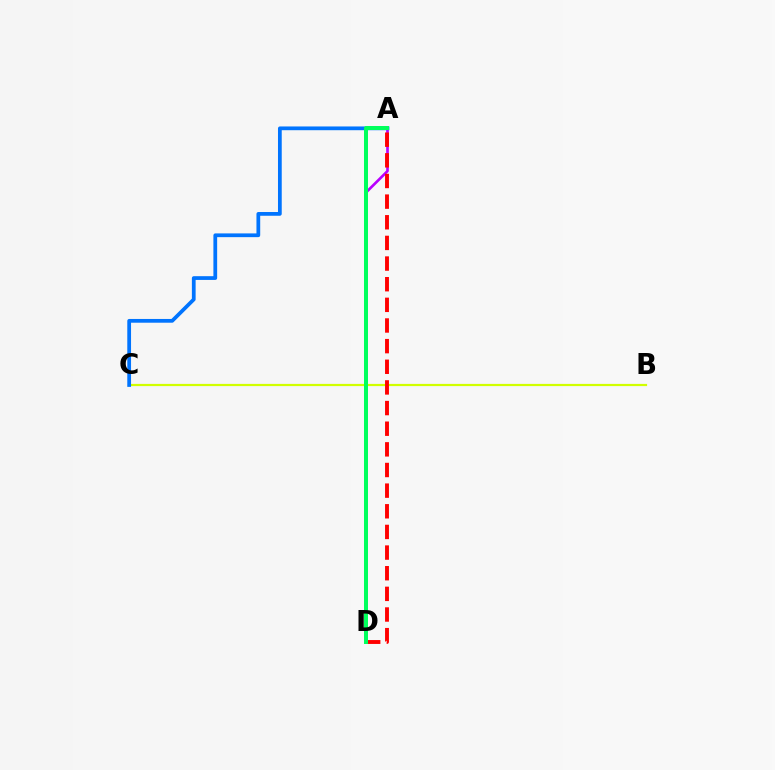{('B', 'C'): [{'color': '#d1ff00', 'line_style': 'solid', 'thickness': 1.59}], ('A', 'D'): [{'color': '#b900ff', 'line_style': 'solid', 'thickness': 1.91}, {'color': '#ff0000', 'line_style': 'dashed', 'thickness': 2.8}, {'color': '#00ff5c', 'line_style': 'solid', 'thickness': 2.88}], ('A', 'C'): [{'color': '#0074ff', 'line_style': 'solid', 'thickness': 2.7}]}